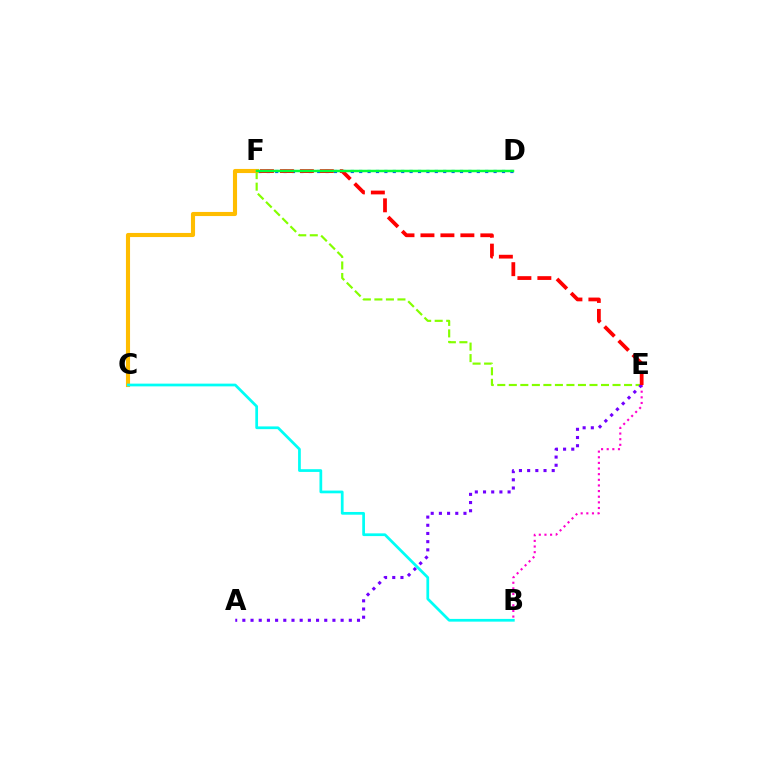{('D', 'F'): [{'color': '#004bff', 'line_style': 'dotted', 'thickness': 2.28}, {'color': '#00ff39', 'line_style': 'solid', 'thickness': 1.78}], ('E', 'F'): [{'color': '#84ff00', 'line_style': 'dashed', 'thickness': 1.57}, {'color': '#ff0000', 'line_style': 'dashed', 'thickness': 2.71}], ('C', 'F'): [{'color': '#ffbd00', 'line_style': 'solid', 'thickness': 2.96}], ('B', 'E'): [{'color': '#ff00cf', 'line_style': 'dotted', 'thickness': 1.53}], ('A', 'E'): [{'color': '#7200ff', 'line_style': 'dotted', 'thickness': 2.22}], ('B', 'C'): [{'color': '#00fff6', 'line_style': 'solid', 'thickness': 1.97}]}